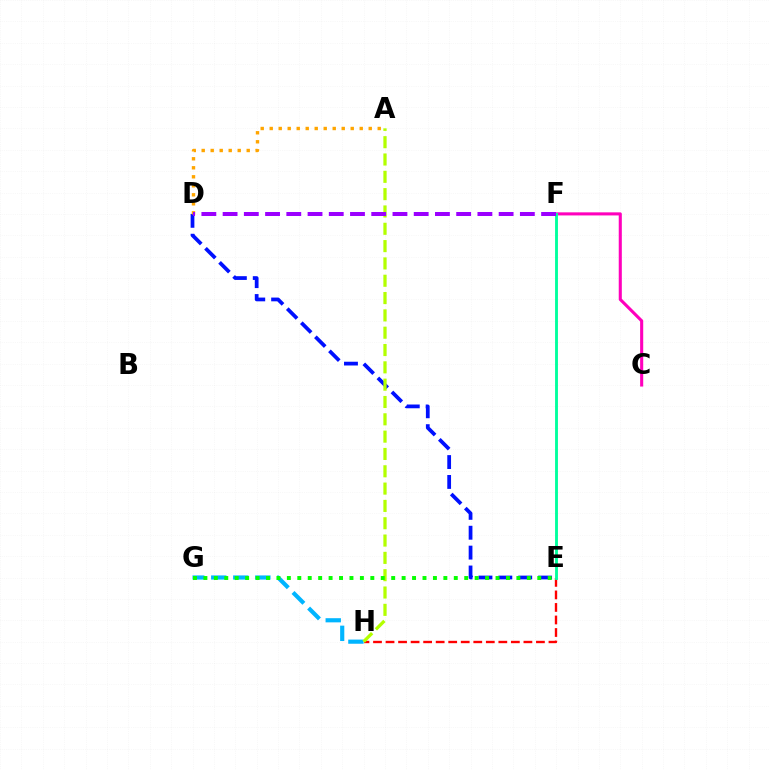{('C', 'F'): [{'color': '#ff00bd', 'line_style': 'solid', 'thickness': 2.22}], ('D', 'E'): [{'color': '#0010ff', 'line_style': 'dashed', 'thickness': 2.7}], ('G', 'H'): [{'color': '#00b5ff', 'line_style': 'dashed', 'thickness': 2.99}], ('E', 'H'): [{'color': '#ff0000', 'line_style': 'dashed', 'thickness': 1.7}], ('E', 'F'): [{'color': '#00ff9d', 'line_style': 'solid', 'thickness': 2.07}], ('A', 'D'): [{'color': '#ffa500', 'line_style': 'dotted', 'thickness': 2.45}], ('A', 'H'): [{'color': '#b3ff00', 'line_style': 'dashed', 'thickness': 2.35}], ('E', 'G'): [{'color': '#08ff00', 'line_style': 'dotted', 'thickness': 2.83}], ('D', 'F'): [{'color': '#9b00ff', 'line_style': 'dashed', 'thickness': 2.88}]}